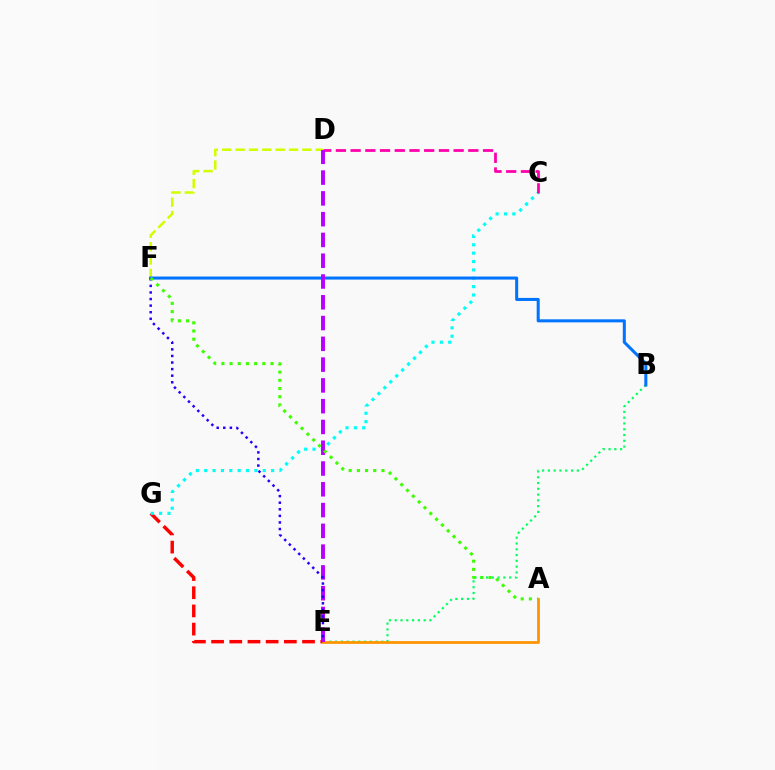{('B', 'E'): [{'color': '#00ff5c', 'line_style': 'dotted', 'thickness': 1.57}], ('E', 'G'): [{'color': '#ff0000', 'line_style': 'dashed', 'thickness': 2.47}], ('C', 'G'): [{'color': '#00fff6', 'line_style': 'dotted', 'thickness': 2.27}], ('A', 'E'): [{'color': '#ff9400', 'line_style': 'solid', 'thickness': 1.98}], ('D', 'F'): [{'color': '#d1ff00', 'line_style': 'dashed', 'thickness': 1.82}], ('B', 'F'): [{'color': '#0074ff', 'line_style': 'solid', 'thickness': 2.19}], ('C', 'D'): [{'color': '#ff00ac', 'line_style': 'dashed', 'thickness': 2.0}], ('D', 'E'): [{'color': '#b900ff', 'line_style': 'dashed', 'thickness': 2.82}], ('E', 'F'): [{'color': '#2500ff', 'line_style': 'dotted', 'thickness': 1.79}], ('A', 'F'): [{'color': '#3dff00', 'line_style': 'dotted', 'thickness': 2.23}]}